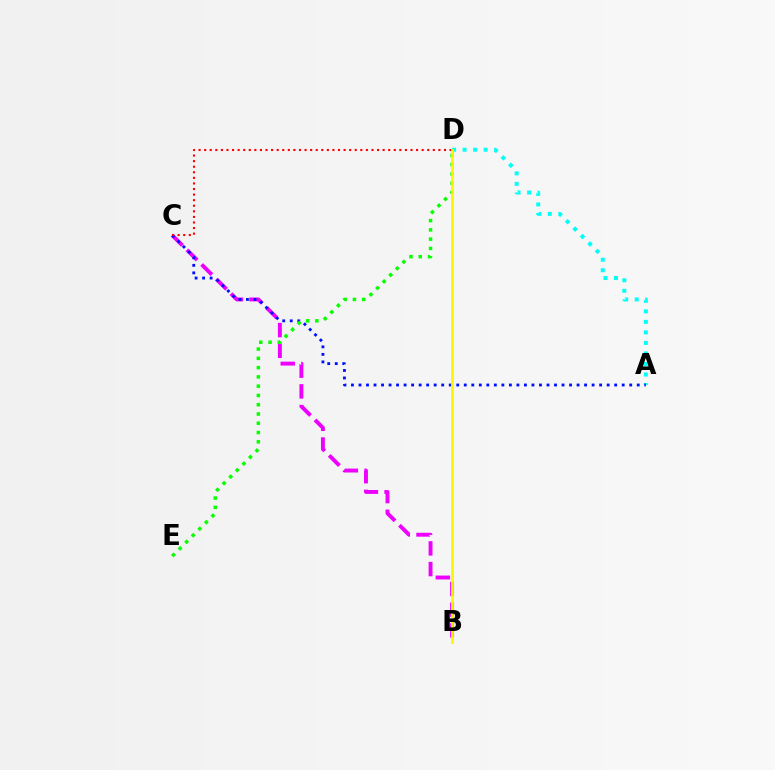{('A', 'D'): [{'color': '#00fff6', 'line_style': 'dotted', 'thickness': 2.86}], ('B', 'C'): [{'color': '#ee00ff', 'line_style': 'dashed', 'thickness': 2.81}], ('A', 'C'): [{'color': '#0010ff', 'line_style': 'dotted', 'thickness': 2.04}], ('C', 'D'): [{'color': '#ff0000', 'line_style': 'dotted', 'thickness': 1.52}], ('D', 'E'): [{'color': '#08ff00', 'line_style': 'dotted', 'thickness': 2.52}], ('B', 'D'): [{'color': '#fcf500', 'line_style': 'solid', 'thickness': 1.96}]}